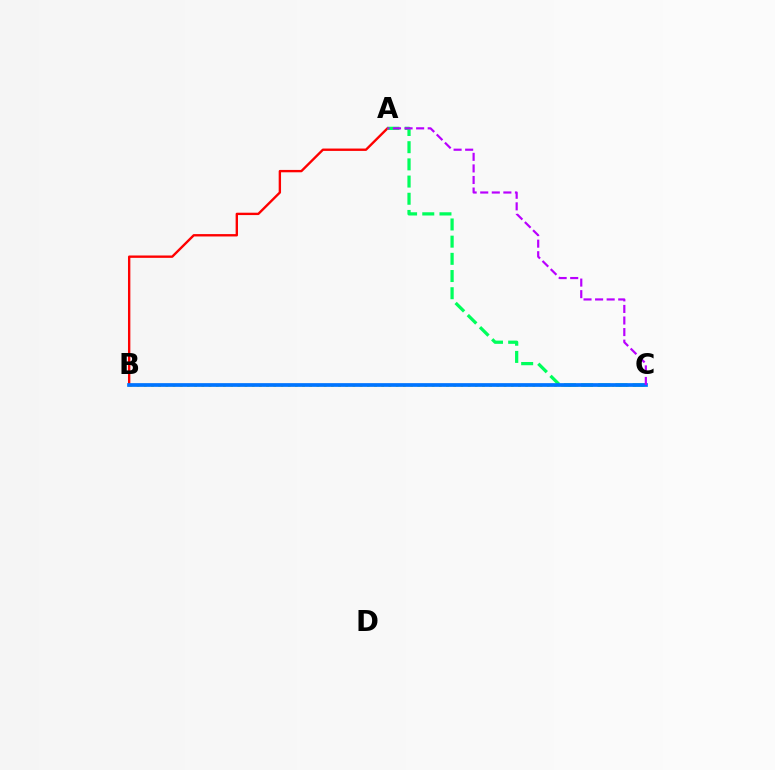{('B', 'C'): [{'color': '#d1ff00', 'line_style': 'dotted', 'thickness': 1.96}, {'color': '#0074ff', 'line_style': 'solid', 'thickness': 2.68}], ('A', 'B'): [{'color': '#ff0000', 'line_style': 'solid', 'thickness': 1.7}], ('A', 'C'): [{'color': '#00ff5c', 'line_style': 'dashed', 'thickness': 2.34}, {'color': '#b900ff', 'line_style': 'dashed', 'thickness': 1.57}]}